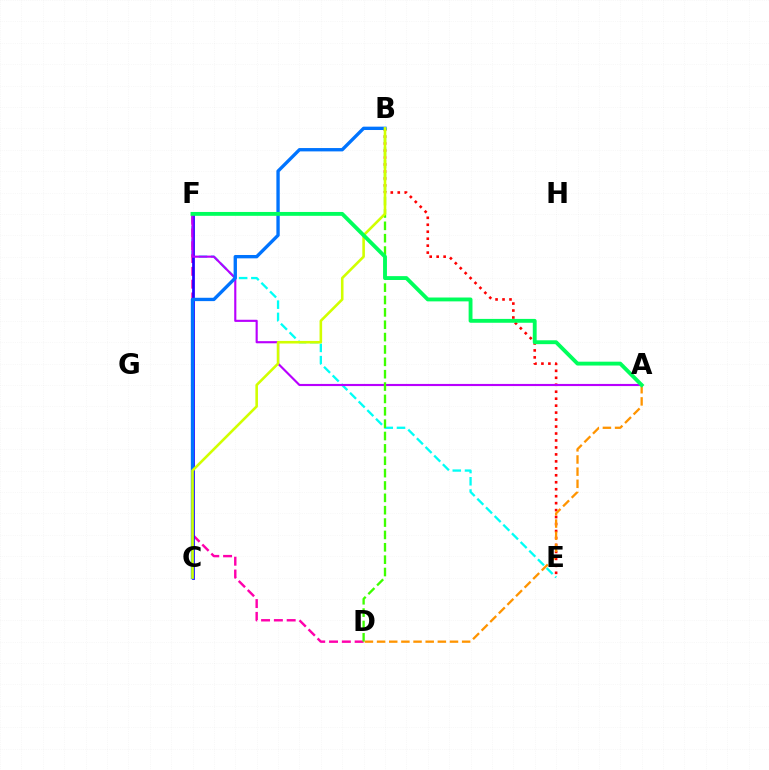{('B', 'E'): [{'color': '#ff0000', 'line_style': 'dotted', 'thickness': 1.89}], ('E', 'F'): [{'color': '#00fff6', 'line_style': 'dashed', 'thickness': 1.66}], ('D', 'F'): [{'color': '#ff00ac', 'line_style': 'dashed', 'thickness': 1.74}], ('C', 'F'): [{'color': '#2500ff', 'line_style': 'solid', 'thickness': 1.99}], ('A', 'F'): [{'color': '#b900ff', 'line_style': 'solid', 'thickness': 1.54}, {'color': '#00ff5c', 'line_style': 'solid', 'thickness': 2.78}], ('B', 'C'): [{'color': '#0074ff', 'line_style': 'solid', 'thickness': 2.41}, {'color': '#d1ff00', 'line_style': 'solid', 'thickness': 1.87}], ('B', 'D'): [{'color': '#3dff00', 'line_style': 'dashed', 'thickness': 1.68}], ('A', 'D'): [{'color': '#ff9400', 'line_style': 'dashed', 'thickness': 1.65}]}